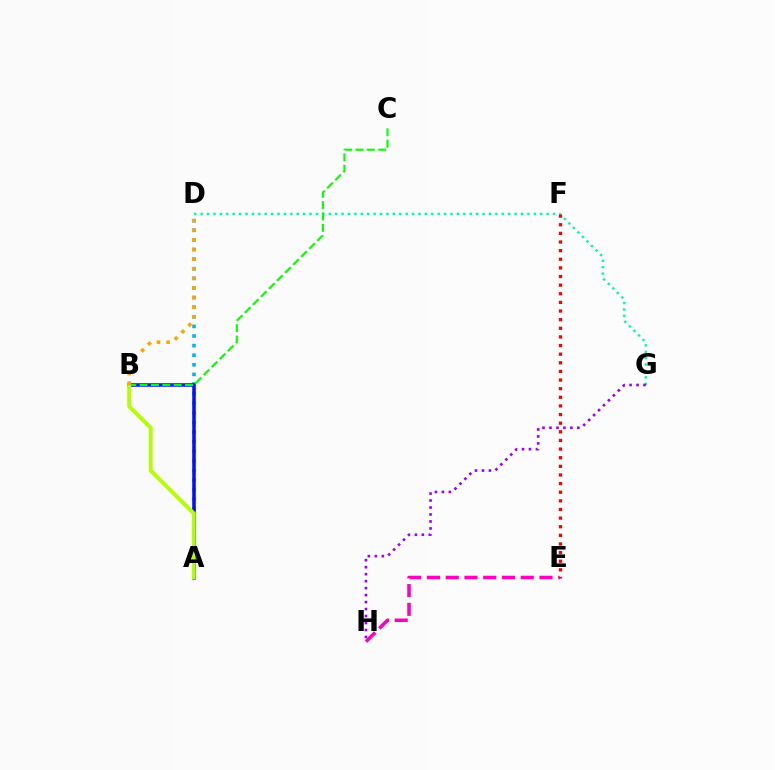{('D', 'G'): [{'color': '#00ff9d', 'line_style': 'dotted', 'thickness': 1.74}], ('A', 'D'): [{'color': '#00b5ff', 'line_style': 'dotted', 'thickness': 2.61}], ('E', 'H'): [{'color': '#ff00bd', 'line_style': 'dashed', 'thickness': 2.55}], ('G', 'H'): [{'color': '#9b00ff', 'line_style': 'dotted', 'thickness': 1.9}], ('A', 'B'): [{'color': '#0010ff', 'line_style': 'solid', 'thickness': 2.54}, {'color': '#b3ff00', 'line_style': 'solid', 'thickness': 2.8}], ('B', 'C'): [{'color': '#08ff00', 'line_style': 'dashed', 'thickness': 1.54}], ('E', 'F'): [{'color': '#ff0000', 'line_style': 'dotted', 'thickness': 2.34}], ('B', 'D'): [{'color': '#ffa500', 'line_style': 'dotted', 'thickness': 2.61}]}